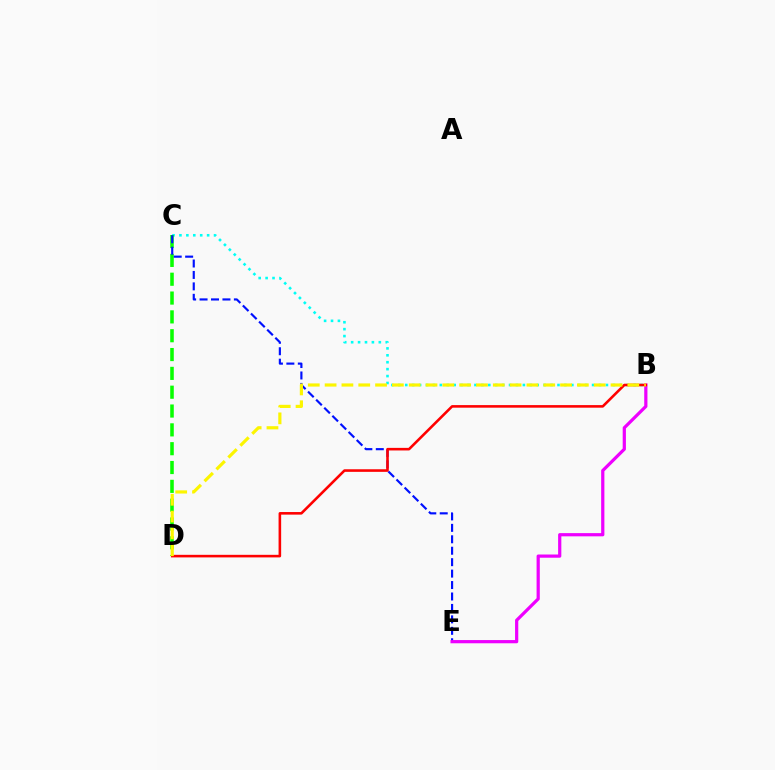{('B', 'C'): [{'color': '#00fff6', 'line_style': 'dotted', 'thickness': 1.88}], ('C', 'D'): [{'color': '#08ff00', 'line_style': 'dashed', 'thickness': 2.56}], ('C', 'E'): [{'color': '#0010ff', 'line_style': 'dashed', 'thickness': 1.55}], ('B', 'E'): [{'color': '#ee00ff', 'line_style': 'solid', 'thickness': 2.32}], ('B', 'D'): [{'color': '#ff0000', 'line_style': 'solid', 'thickness': 1.86}, {'color': '#fcf500', 'line_style': 'dashed', 'thickness': 2.28}]}